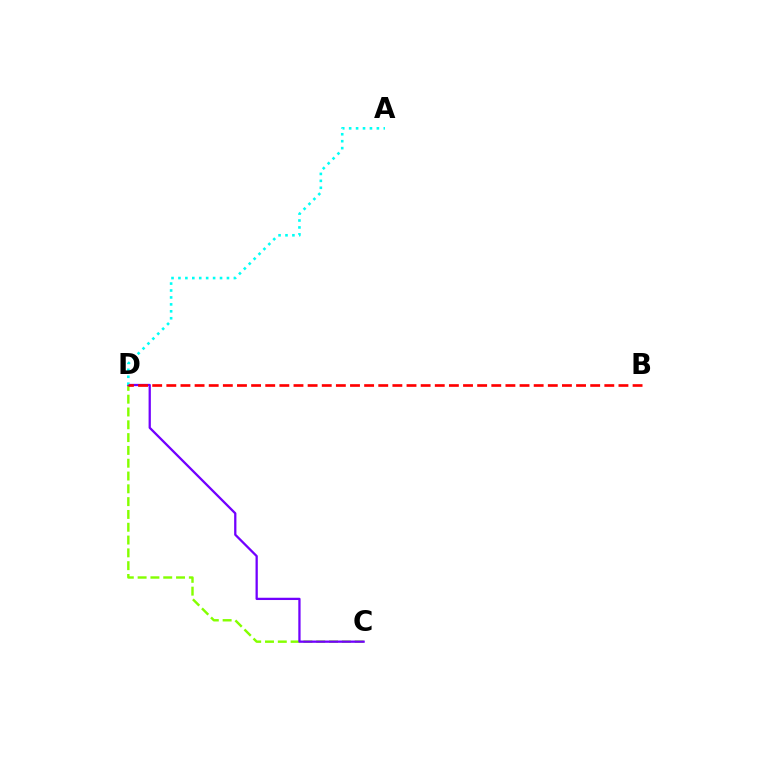{('C', 'D'): [{'color': '#84ff00', 'line_style': 'dashed', 'thickness': 1.74}, {'color': '#7200ff', 'line_style': 'solid', 'thickness': 1.64}], ('A', 'D'): [{'color': '#00fff6', 'line_style': 'dotted', 'thickness': 1.88}], ('B', 'D'): [{'color': '#ff0000', 'line_style': 'dashed', 'thickness': 1.92}]}